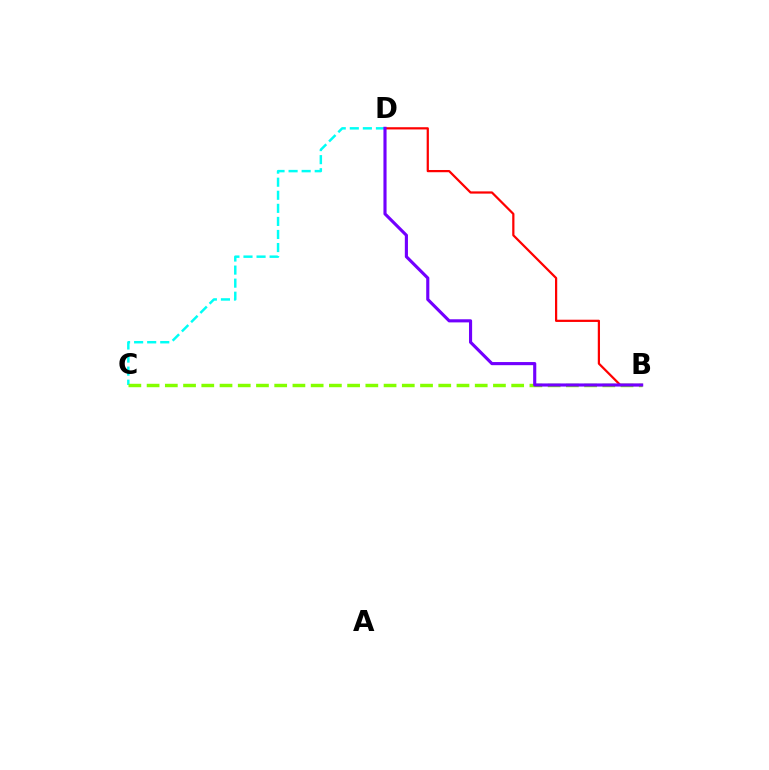{('B', 'D'): [{'color': '#ff0000', 'line_style': 'solid', 'thickness': 1.6}, {'color': '#7200ff', 'line_style': 'solid', 'thickness': 2.25}], ('C', 'D'): [{'color': '#00fff6', 'line_style': 'dashed', 'thickness': 1.78}], ('B', 'C'): [{'color': '#84ff00', 'line_style': 'dashed', 'thickness': 2.48}]}